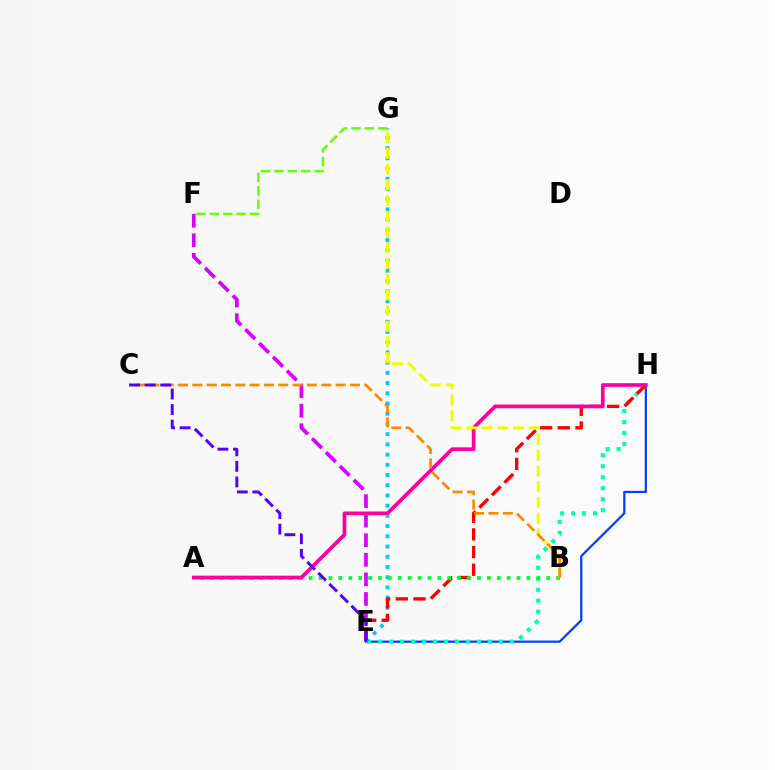{('E', 'F'): [{'color': '#d600ff', 'line_style': 'dashed', 'thickness': 2.66}], ('E', 'H'): [{'color': '#003fff', 'line_style': 'solid', 'thickness': 1.6}, {'color': '#00ffaf', 'line_style': 'dotted', 'thickness': 2.98}, {'color': '#ff0000', 'line_style': 'dashed', 'thickness': 2.4}], ('E', 'G'): [{'color': '#00c7ff', 'line_style': 'dotted', 'thickness': 2.78}], ('F', 'G'): [{'color': '#66ff00', 'line_style': 'dashed', 'thickness': 1.82}], ('A', 'B'): [{'color': '#00ff27', 'line_style': 'dotted', 'thickness': 2.69}], ('A', 'H'): [{'color': '#ff00a0', 'line_style': 'solid', 'thickness': 2.66}], ('B', 'G'): [{'color': '#eeff00', 'line_style': 'dashed', 'thickness': 2.13}], ('B', 'C'): [{'color': '#ff8800', 'line_style': 'dashed', 'thickness': 1.95}], ('C', 'E'): [{'color': '#4f00ff', 'line_style': 'dashed', 'thickness': 2.11}]}